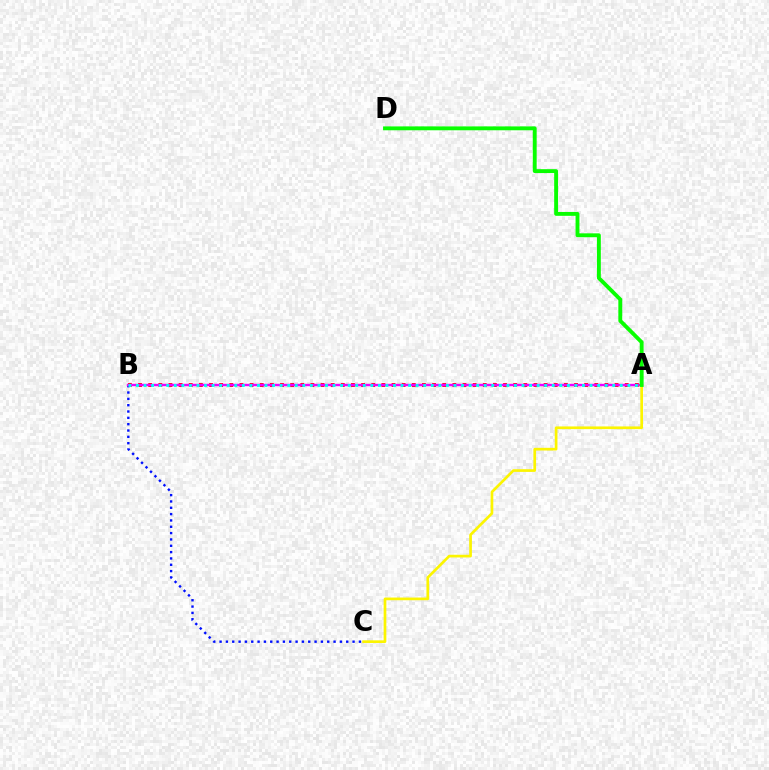{('A', 'B'): [{'color': '#ff0000', 'line_style': 'dotted', 'thickness': 2.75}, {'color': '#ee00ff', 'line_style': 'solid', 'thickness': 1.74}, {'color': '#00fff6', 'line_style': 'dotted', 'thickness': 2.05}], ('B', 'C'): [{'color': '#0010ff', 'line_style': 'dotted', 'thickness': 1.72}], ('A', 'C'): [{'color': '#fcf500', 'line_style': 'solid', 'thickness': 1.93}], ('A', 'D'): [{'color': '#08ff00', 'line_style': 'solid', 'thickness': 2.79}]}